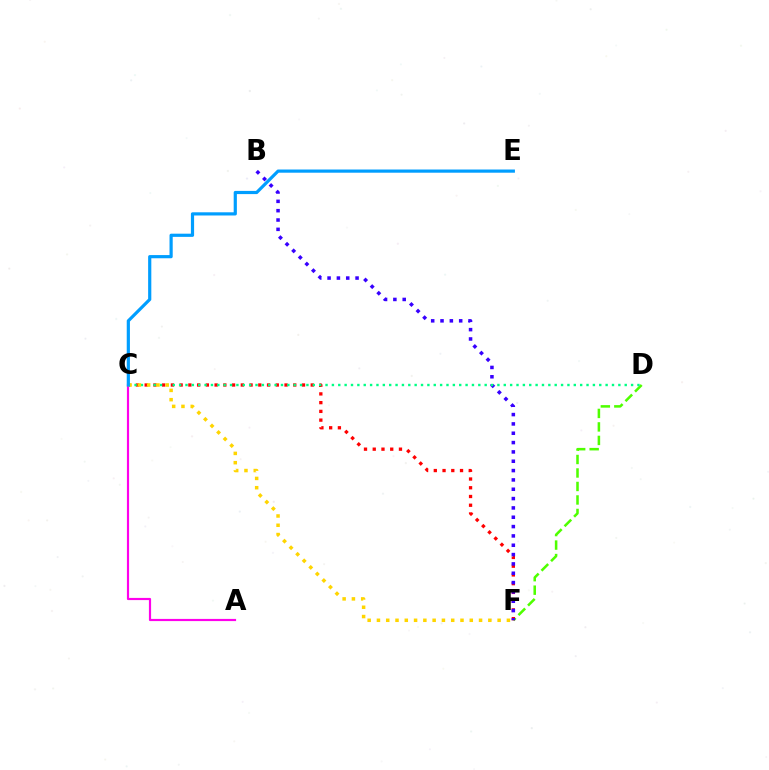{('D', 'F'): [{'color': '#4fff00', 'line_style': 'dashed', 'thickness': 1.83}], ('C', 'F'): [{'color': '#ff0000', 'line_style': 'dotted', 'thickness': 2.37}, {'color': '#ffd500', 'line_style': 'dotted', 'thickness': 2.52}], ('B', 'F'): [{'color': '#3700ff', 'line_style': 'dotted', 'thickness': 2.54}], ('C', 'D'): [{'color': '#00ff86', 'line_style': 'dotted', 'thickness': 1.73}], ('A', 'C'): [{'color': '#ff00ed', 'line_style': 'solid', 'thickness': 1.57}], ('C', 'E'): [{'color': '#009eff', 'line_style': 'solid', 'thickness': 2.3}]}